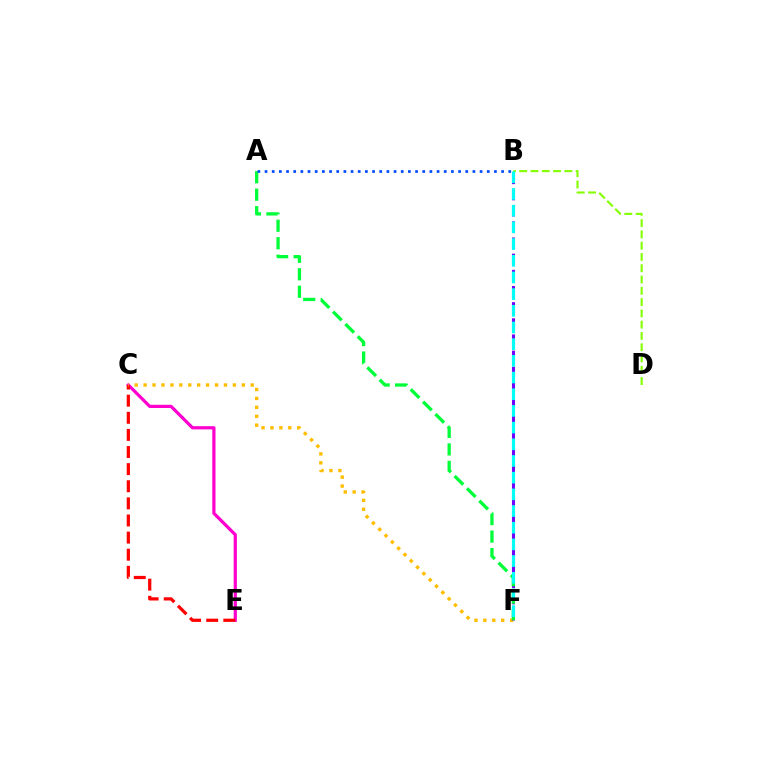{('C', 'E'): [{'color': '#ff00cf', 'line_style': 'solid', 'thickness': 2.32}, {'color': '#ff0000', 'line_style': 'dashed', 'thickness': 2.32}], ('C', 'F'): [{'color': '#ffbd00', 'line_style': 'dotted', 'thickness': 2.43}], ('B', 'F'): [{'color': '#7200ff', 'line_style': 'dashed', 'thickness': 2.2}, {'color': '#00fff6', 'line_style': 'dashed', 'thickness': 2.27}], ('B', 'D'): [{'color': '#84ff00', 'line_style': 'dashed', 'thickness': 1.53}], ('A', 'F'): [{'color': '#00ff39', 'line_style': 'dashed', 'thickness': 2.37}], ('A', 'B'): [{'color': '#004bff', 'line_style': 'dotted', 'thickness': 1.95}]}